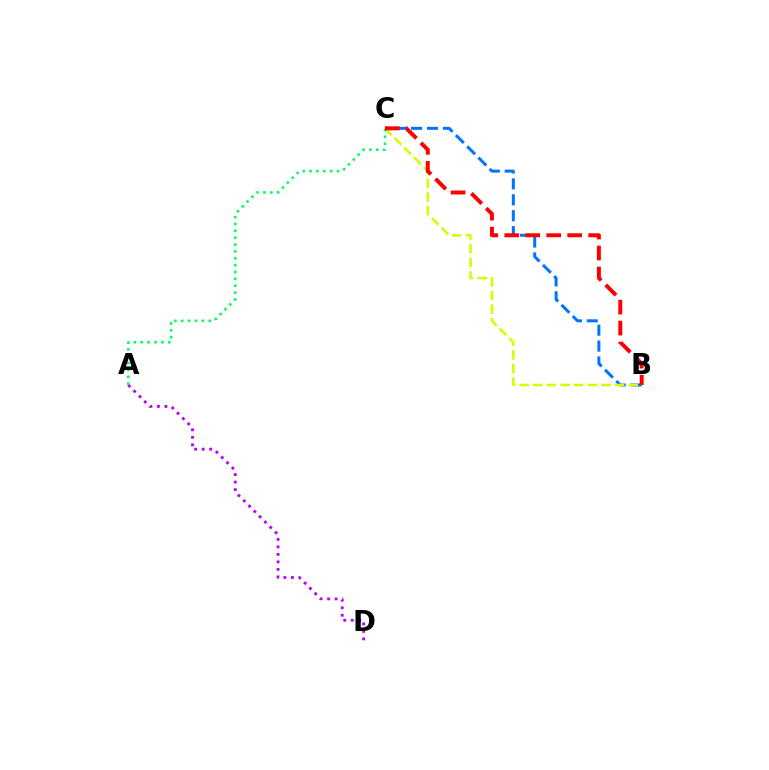{('B', 'C'): [{'color': '#0074ff', 'line_style': 'dashed', 'thickness': 2.16}, {'color': '#d1ff00', 'line_style': 'dashed', 'thickness': 1.85}, {'color': '#ff0000', 'line_style': 'dashed', 'thickness': 2.85}], ('A', 'D'): [{'color': '#b900ff', 'line_style': 'dotted', 'thickness': 2.04}], ('A', 'C'): [{'color': '#00ff5c', 'line_style': 'dotted', 'thickness': 1.87}]}